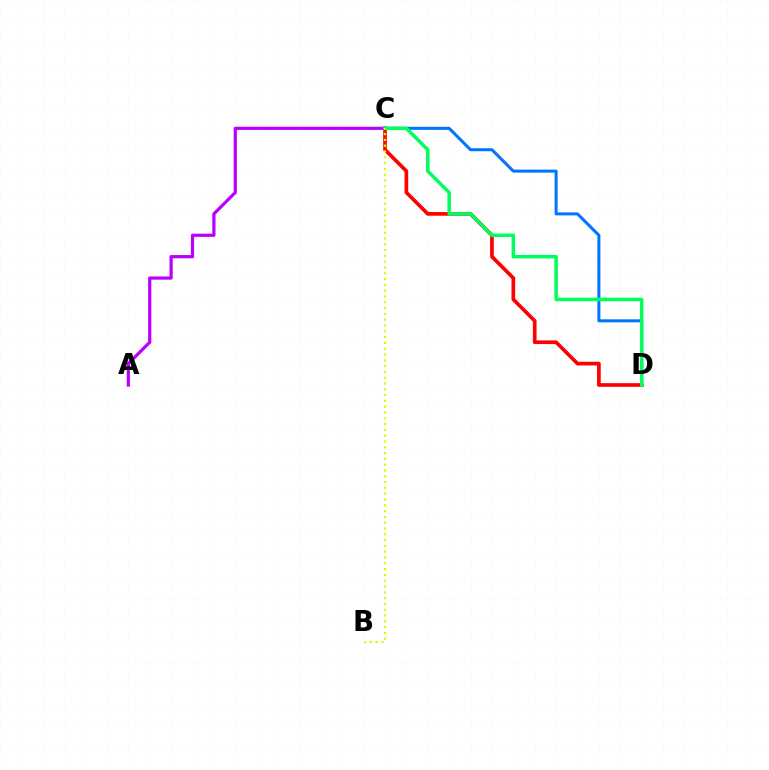{('A', 'C'): [{'color': '#b900ff', 'line_style': 'solid', 'thickness': 2.32}], ('C', 'D'): [{'color': '#ff0000', 'line_style': 'solid', 'thickness': 2.65}, {'color': '#0074ff', 'line_style': 'solid', 'thickness': 2.18}, {'color': '#00ff5c', 'line_style': 'solid', 'thickness': 2.53}], ('B', 'C'): [{'color': '#d1ff00', 'line_style': 'dotted', 'thickness': 1.58}]}